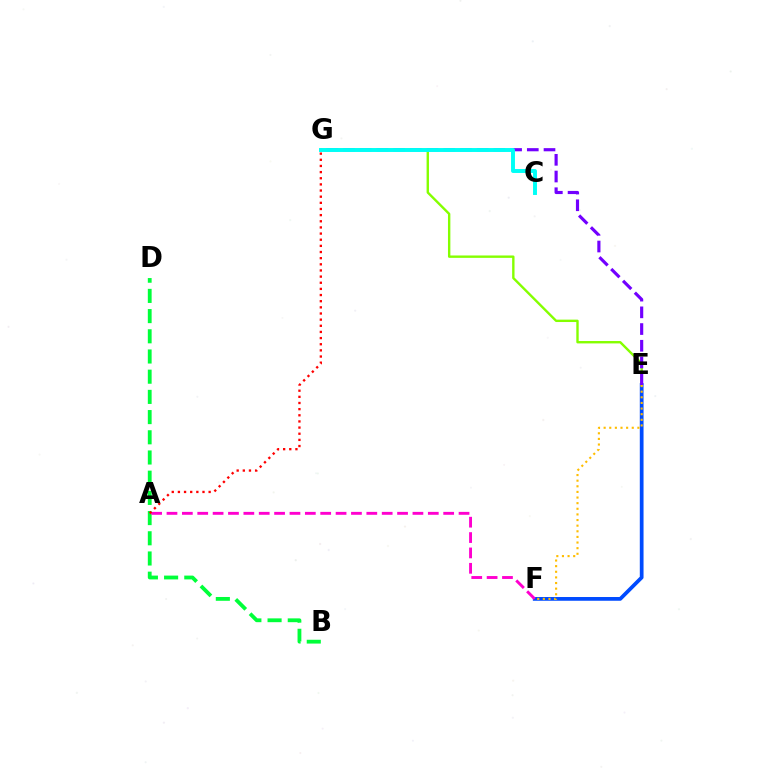{('E', 'F'): [{'color': '#004bff', 'line_style': 'solid', 'thickness': 2.7}, {'color': '#ffbd00', 'line_style': 'dotted', 'thickness': 1.53}], ('B', 'D'): [{'color': '#00ff39', 'line_style': 'dashed', 'thickness': 2.74}], ('E', 'G'): [{'color': '#84ff00', 'line_style': 'solid', 'thickness': 1.72}, {'color': '#7200ff', 'line_style': 'dashed', 'thickness': 2.27}], ('A', 'F'): [{'color': '#ff00cf', 'line_style': 'dashed', 'thickness': 2.09}], ('C', 'G'): [{'color': '#00fff6', 'line_style': 'solid', 'thickness': 2.83}], ('A', 'G'): [{'color': '#ff0000', 'line_style': 'dotted', 'thickness': 1.67}]}